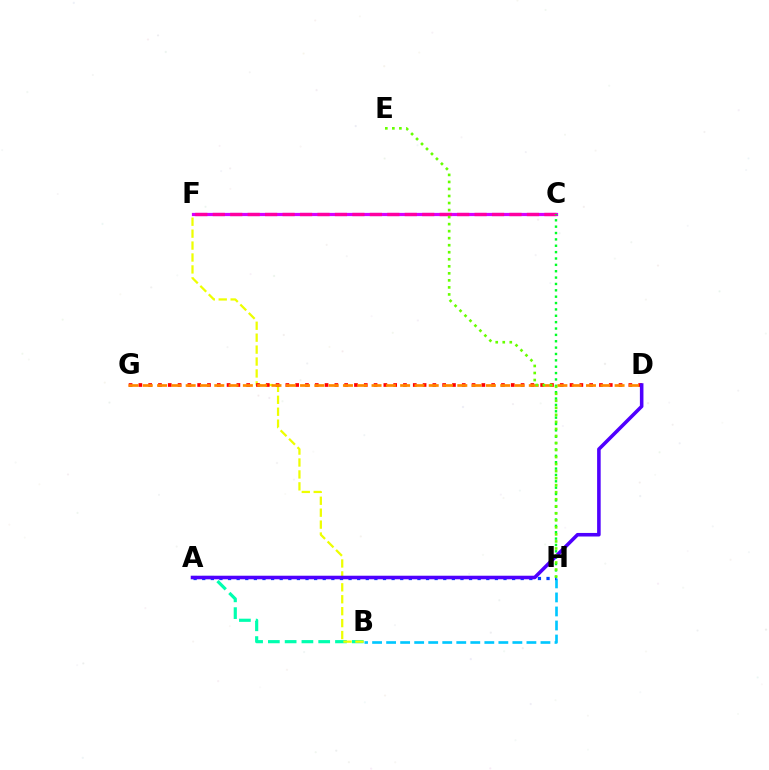{('A', 'B'): [{'color': '#00ffaf', 'line_style': 'dashed', 'thickness': 2.28}], ('B', 'F'): [{'color': '#eeff00', 'line_style': 'dashed', 'thickness': 1.62}], ('C', 'F'): [{'color': '#d600ff', 'line_style': 'solid', 'thickness': 2.31}, {'color': '#ff00a0', 'line_style': 'dashed', 'thickness': 2.37}], ('B', 'H'): [{'color': '#00c7ff', 'line_style': 'dashed', 'thickness': 1.91}], ('A', 'H'): [{'color': '#003fff', 'line_style': 'dotted', 'thickness': 2.34}], ('D', 'G'): [{'color': '#ff0000', 'line_style': 'dotted', 'thickness': 2.66}, {'color': '#ff8800', 'line_style': 'dashed', 'thickness': 1.94}], ('C', 'H'): [{'color': '#00ff27', 'line_style': 'dotted', 'thickness': 1.73}], ('A', 'D'): [{'color': '#4f00ff', 'line_style': 'solid', 'thickness': 2.56}], ('E', 'H'): [{'color': '#66ff00', 'line_style': 'dotted', 'thickness': 1.91}]}